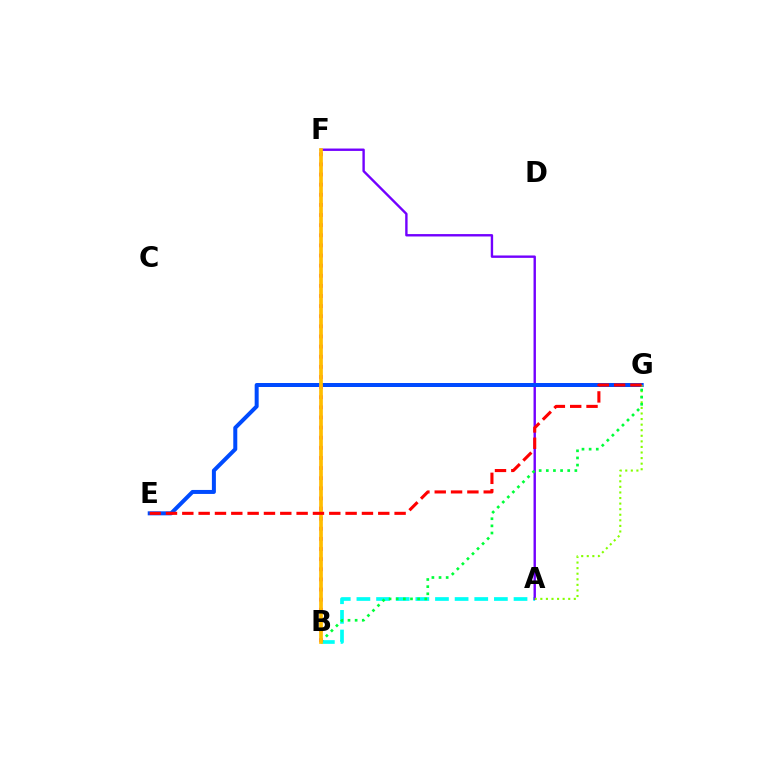{('A', 'B'): [{'color': '#00fff6', 'line_style': 'dashed', 'thickness': 2.67}], ('A', 'F'): [{'color': '#7200ff', 'line_style': 'solid', 'thickness': 1.72}], ('E', 'G'): [{'color': '#004bff', 'line_style': 'solid', 'thickness': 2.88}, {'color': '#ff0000', 'line_style': 'dashed', 'thickness': 2.22}], ('A', 'G'): [{'color': '#84ff00', 'line_style': 'dotted', 'thickness': 1.51}], ('B', 'G'): [{'color': '#00ff39', 'line_style': 'dotted', 'thickness': 1.94}], ('B', 'F'): [{'color': '#ff00cf', 'line_style': 'dotted', 'thickness': 2.75}, {'color': '#ffbd00', 'line_style': 'solid', 'thickness': 2.66}]}